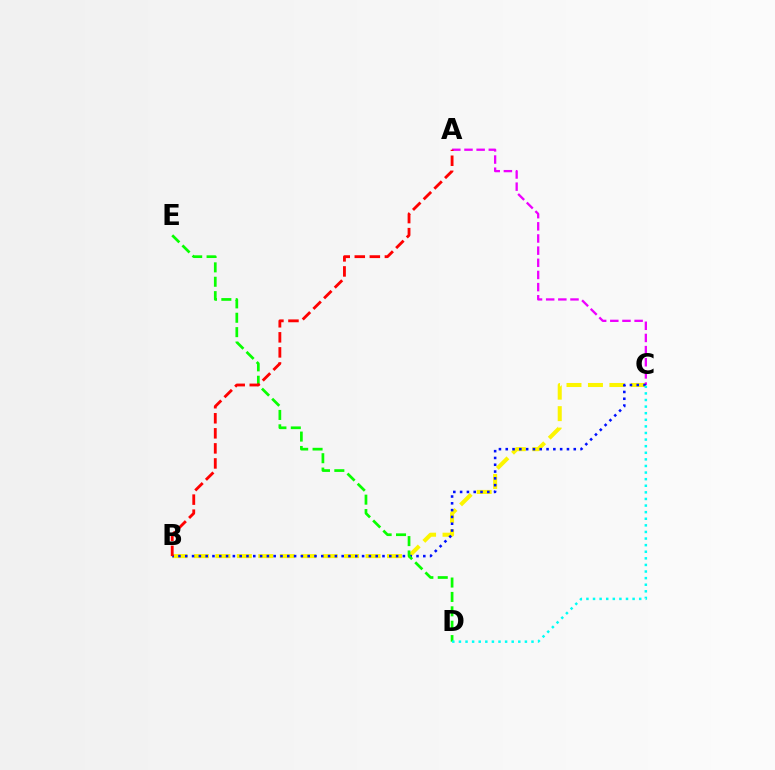{('B', 'C'): [{'color': '#fcf500', 'line_style': 'dashed', 'thickness': 2.91}, {'color': '#0010ff', 'line_style': 'dotted', 'thickness': 1.85}], ('A', 'C'): [{'color': '#ee00ff', 'line_style': 'dashed', 'thickness': 1.65}], ('D', 'E'): [{'color': '#08ff00', 'line_style': 'dashed', 'thickness': 1.95}], ('C', 'D'): [{'color': '#00fff6', 'line_style': 'dotted', 'thickness': 1.79}], ('A', 'B'): [{'color': '#ff0000', 'line_style': 'dashed', 'thickness': 2.04}]}